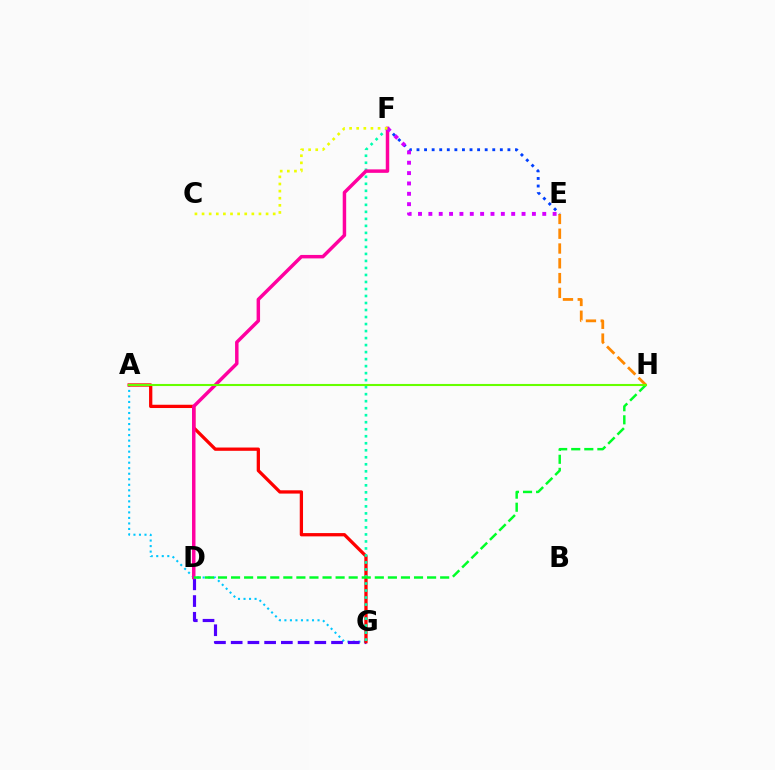{('A', 'G'): [{'color': '#00c7ff', 'line_style': 'dotted', 'thickness': 1.5}, {'color': '#ff0000', 'line_style': 'solid', 'thickness': 2.36}], ('D', 'G'): [{'color': '#4f00ff', 'line_style': 'dashed', 'thickness': 2.27}], ('E', 'H'): [{'color': '#ff8800', 'line_style': 'dashed', 'thickness': 2.01}], ('F', 'G'): [{'color': '#00ffaf', 'line_style': 'dotted', 'thickness': 1.91}], ('D', 'F'): [{'color': '#ff00a0', 'line_style': 'solid', 'thickness': 2.49}], ('E', 'F'): [{'color': '#003fff', 'line_style': 'dotted', 'thickness': 2.06}, {'color': '#d600ff', 'line_style': 'dotted', 'thickness': 2.81}], ('D', 'H'): [{'color': '#00ff27', 'line_style': 'dashed', 'thickness': 1.78}], ('C', 'F'): [{'color': '#eeff00', 'line_style': 'dotted', 'thickness': 1.93}], ('A', 'H'): [{'color': '#66ff00', 'line_style': 'solid', 'thickness': 1.51}]}